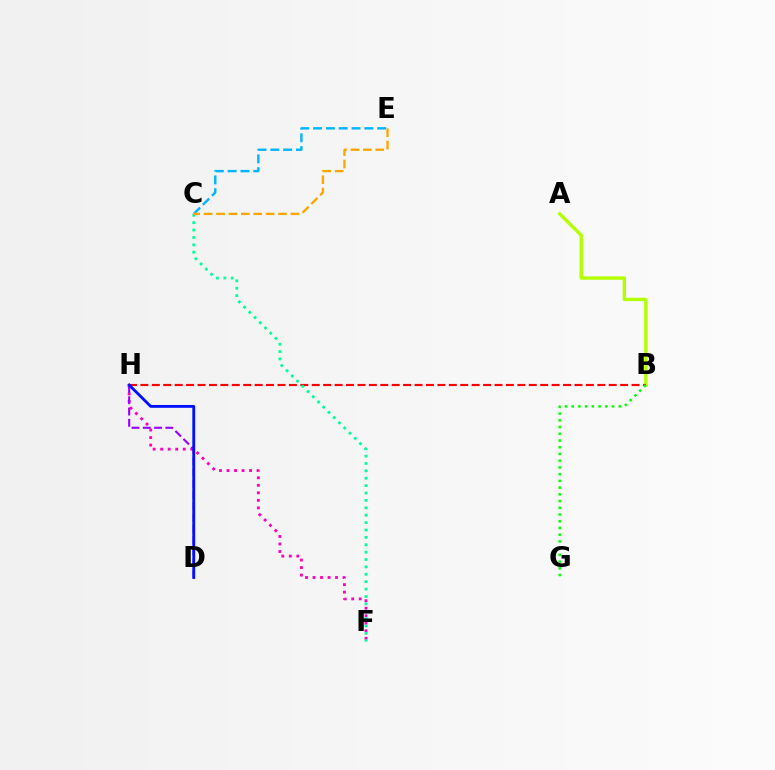{('A', 'B'): [{'color': '#b3ff00', 'line_style': 'solid', 'thickness': 2.43}], ('F', 'H'): [{'color': '#ff00bd', 'line_style': 'dotted', 'thickness': 2.04}], ('B', 'H'): [{'color': '#ff0000', 'line_style': 'dashed', 'thickness': 1.55}], ('C', 'F'): [{'color': '#00ff9d', 'line_style': 'dotted', 'thickness': 2.01}], ('C', 'E'): [{'color': '#00b5ff', 'line_style': 'dashed', 'thickness': 1.74}, {'color': '#ffa500', 'line_style': 'dashed', 'thickness': 1.68}], ('B', 'G'): [{'color': '#08ff00', 'line_style': 'dotted', 'thickness': 1.83}], ('D', 'H'): [{'color': '#9b00ff', 'line_style': 'dashed', 'thickness': 1.53}, {'color': '#0010ff', 'line_style': 'solid', 'thickness': 2.05}]}